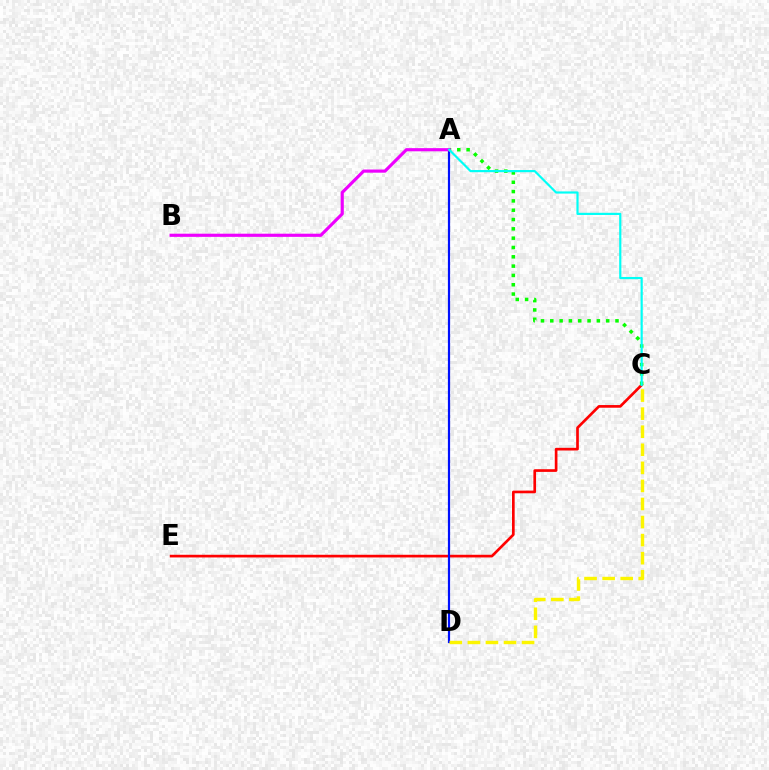{('C', 'E'): [{'color': '#ff0000', 'line_style': 'solid', 'thickness': 1.92}], ('A', 'D'): [{'color': '#0010ff', 'line_style': 'solid', 'thickness': 1.59}], ('C', 'D'): [{'color': '#fcf500', 'line_style': 'dashed', 'thickness': 2.45}], ('A', 'C'): [{'color': '#08ff00', 'line_style': 'dotted', 'thickness': 2.53}, {'color': '#00fff6', 'line_style': 'solid', 'thickness': 1.57}], ('A', 'B'): [{'color': '#ee00ff', 'line_style': 'solid', 'thickness': 2.27}]}